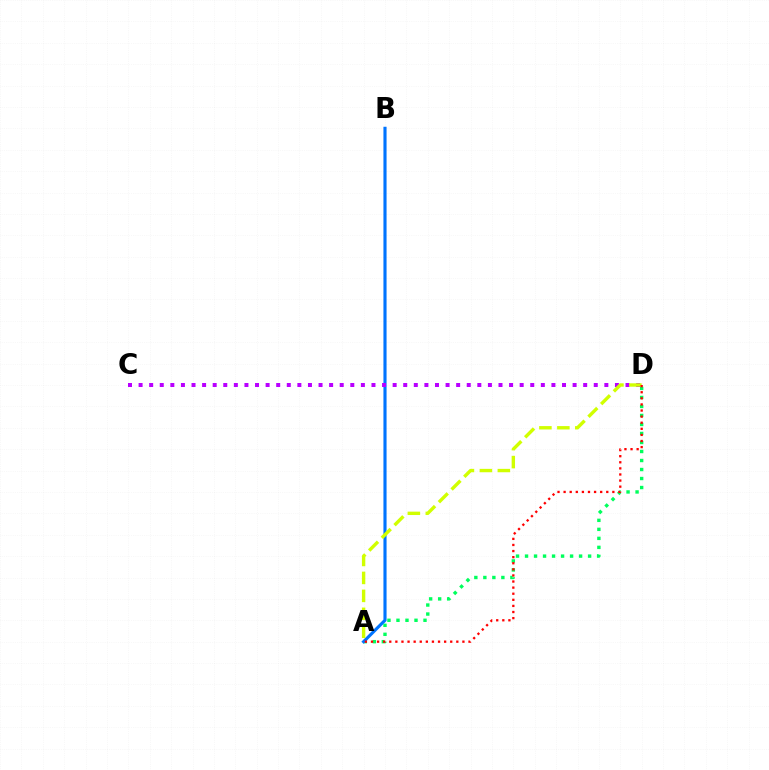{('A', 'D'): [{'color': '#00ff5c', 'line_style': 'dotted', 'thickness': 2.45}, {'color': '#d1ff00', 'line_style': 'dashed', 'thickness': 2.44}, {'color': '#ff0000', 'line_style': 'dotted', 'thickness': 1.66}], ('A', 'B'): [{'color': '#0074ff', 'line_style': 'solid', 'thickness': 2.26}], ('C', 'D'): [{'color': '#b900ff', 'line_style': 'dotted', 'thickness': 2.88}]}